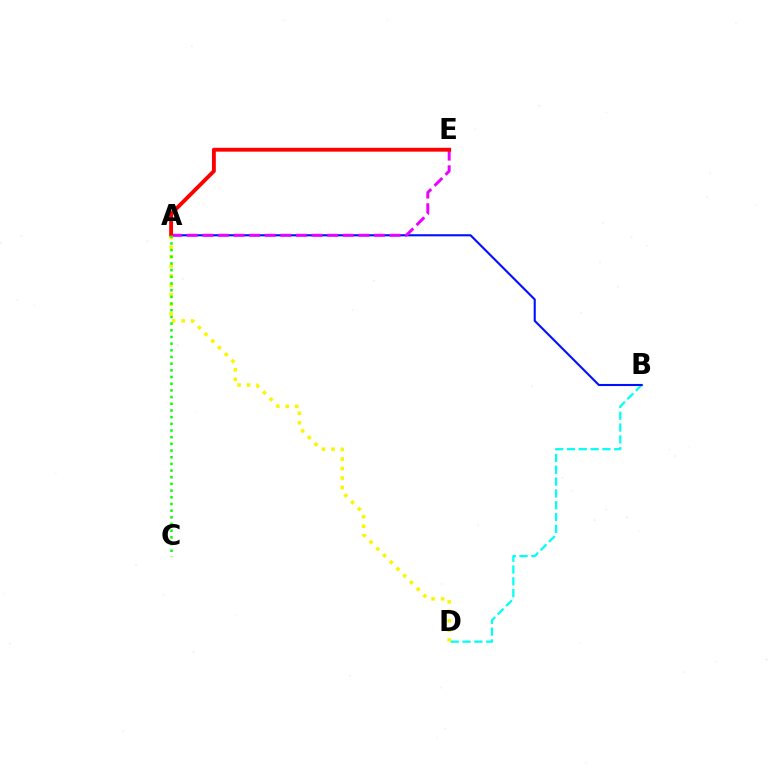{('B', 'D'): [{'color': '#00fff6', 'line_style': 'dashed', 'thickness': 1.61}], ('A', 'B'): [{'color': '#0010ff', 'line_style': 'solid', 'thickness': 1.51}], ('A', 'E'): [{'color': '#ee00ff', 'line_style': 'dashed', 'thickness': 2.12}, {'color': '#ff0000', 'line_style': 'solid', 'thickness': 2.78}], ('A', 'D'): [{'color': '#fcf500', 'line_style': 'dotted', 'thickness': 2.58}], ('A', 'C'): [{'color': '#08ff00', 'line_style': 'dotted', 'thickness': 1.82}]}